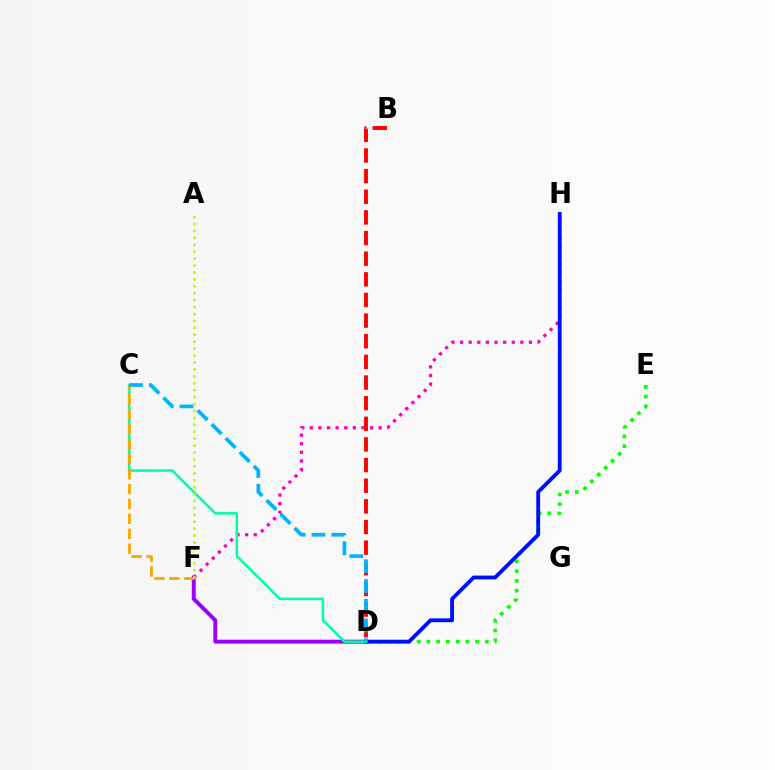{('F', 'H'): [{'color': '#ff00bd', 'line_style': 'dotted', 'thickness': 2.34}], ('D', 'F'): [{'color': '#9b00ff', 'line_style': 'solid', 'thickness': 2.82}], ('D', 'E'): [{'color': '#08ff00', 'line_style': 'dotted', 'thickness': 2.65}], ('B', 'D'): [{'color': '#ff0000', 'line_style': 'dashed', 'thickness': 2.8}], ('D', 'H'): [{'color': '#0010ff', 'line_style': 'solid', 'thickness': 2.77}], ('C', 'D'): [{'color': '#00ff9d', 'line_style': 'solid', 'thickness': 1.82}, {'color': '#00b5ff', 'line_style': 'dashed', 'thickness': 2.68}], ('C', 'F'): [{'color': '#ffa500', 'line_style': 'dashed', 'thickness': 2.03}], ('A', 'F'): [{'color': '#b3ff00', 'line_style': 'dotted', 'thickness': 1.88}]}